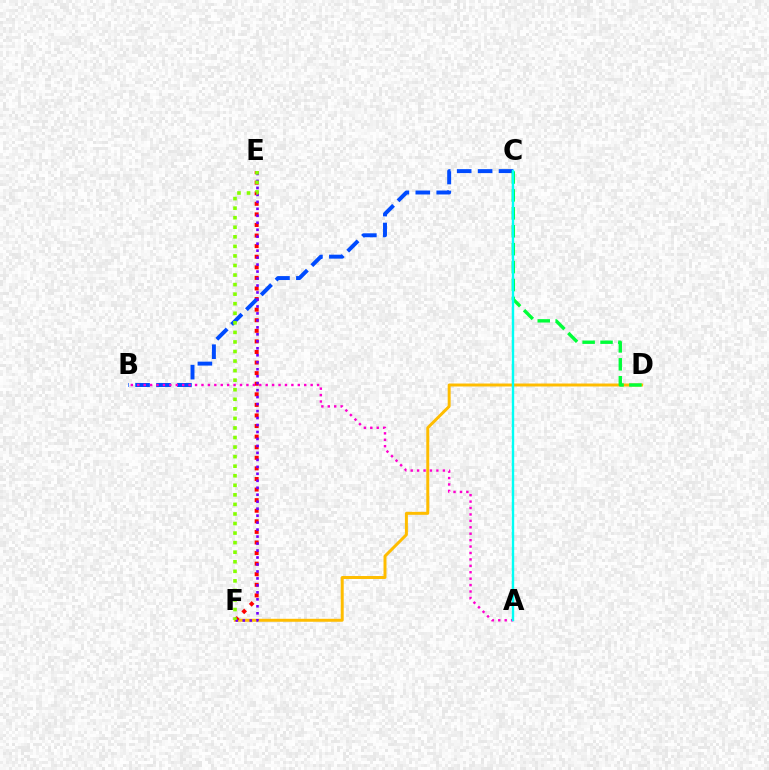{('D', 'F'): [{'color': '#ffbd00', 'line_style': 'solid', 'thickness': 2.14}], ('E', 'F'): [{'color': '#ff0000', 'line_style': 'dotted', 'thickness': 2.88}, {'color': '#7200ff', 'line_style': 'dotted', 'thickness': 1.89}, {'color': '#84ff00', 'line_style': 'dotted', 'thickness': 2.6}], ('B', 'C'): [{'color': '#004bff', 'line_style': 'dashed', 'thickness': 2.84}], ('A', 'B'): [{'color': '#ff00cf', 'line_style': 'dotted', 'thickness': 1.74}], ('C', 'D'): [{'color': '#00ff39', 'line_style': 'dashed', 'thickness': 2.43}], ('A', 'C'): [{'color': '#00fff6', 'line_style': 'solid', 'thickness': 1.71}]}